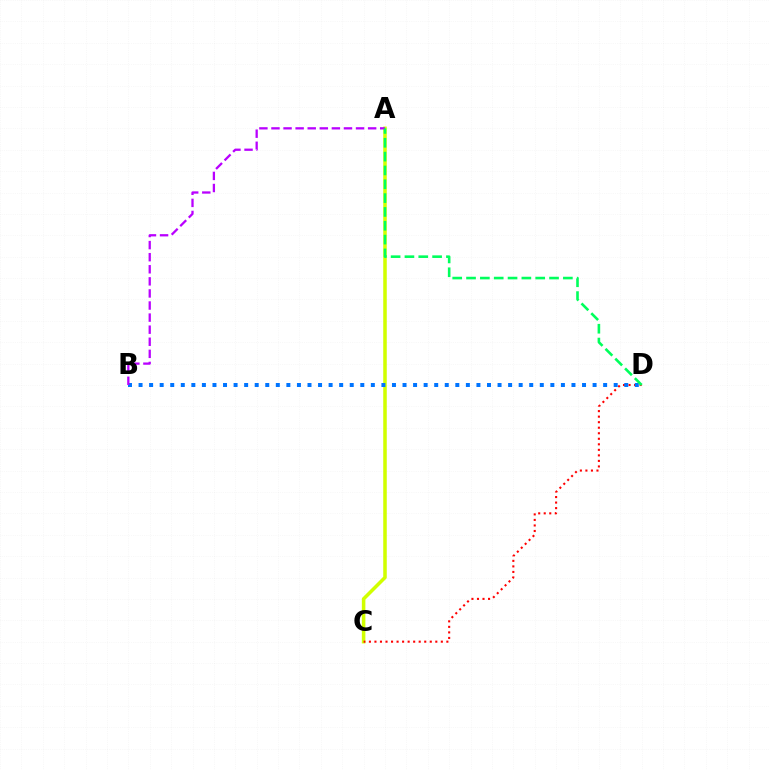{('A', 'C'): [{'color': '#d1ff00', 'line_style': 'solid', 'thickness': 2.55}], ('C', 'D'): [{'color': '#ff0000', 'line_style': 'dotted', 'thickness': 1.5}], ('B', 'D'): [{'color': '#0074ff', 'line_style': 'dotted', 'thickness': 2.87}], ('A', 'B'): [{'color': '#b900ff', 'line_style': 'dashed', 'thickness': 1.64}], ('A', 'D'): [{'color': '#00ff5c', 'line_style': 'dashed', 'thickness': 1.88}]}